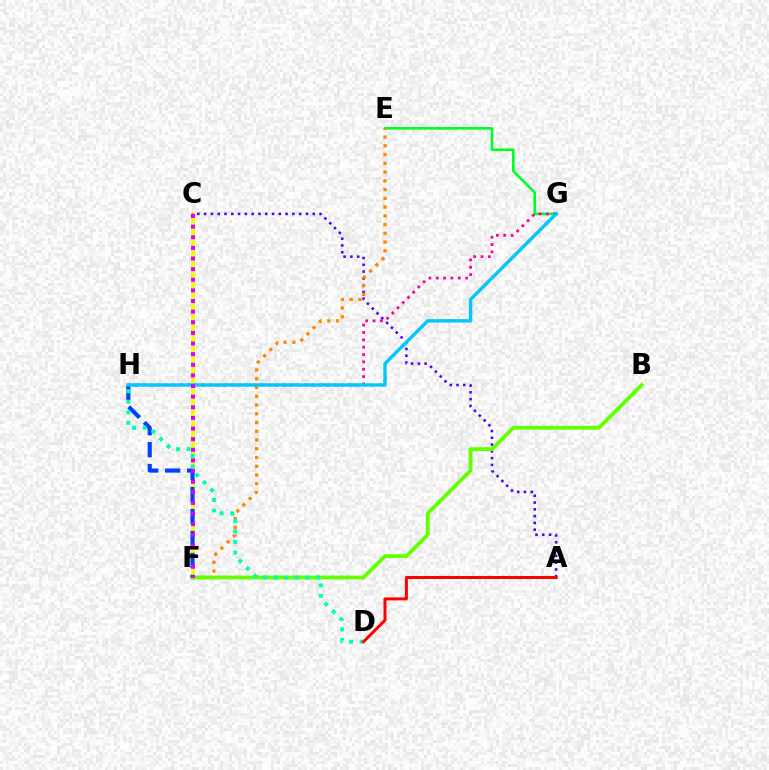{('C', 'F'): [{'color': '#eeff00', 'line_style': 'solid', 'thickness': 2.71}, {'color': '#d600ff', 'line_style': 'dotted', 'thickness': 2.89}], ('A', 'C'): [{'color': '#4f00ff', 'line_style': 'dotted', 'thickness': 1.84}], ('E', 'G'): [{'color': '#00ff27', 'line_style': 'solid', 'thickness': 1.9}], ('E', 'F'): [{'color': '#ff8800', 'line_style': 'dotted', 'thickness': 2.38}], ('B', 'F'): [{'color': '#66ff00', 'line_style': 'solid', 'thickness': 2.75}], ('F', 'H'): [{'color': '#003fff', 'line_style': 'dashed', 'thickness': 2.98}], ('D', 'H'): [{'color': '#00ffaf', 'line_style': 'dotted', 'thickness': 2.87}], ('G', 'H'): [{'color': '#ff00a0', 'line_style': 'dotted', 'thickness': 2.0}, {'color': '#00c7ff', 'line_style': 'solid', 'thickness': 2.45}], ('A', 'D'): [{'color': '#ff0000', 'line_style': 'solid', 'thickness': 2.16}]}